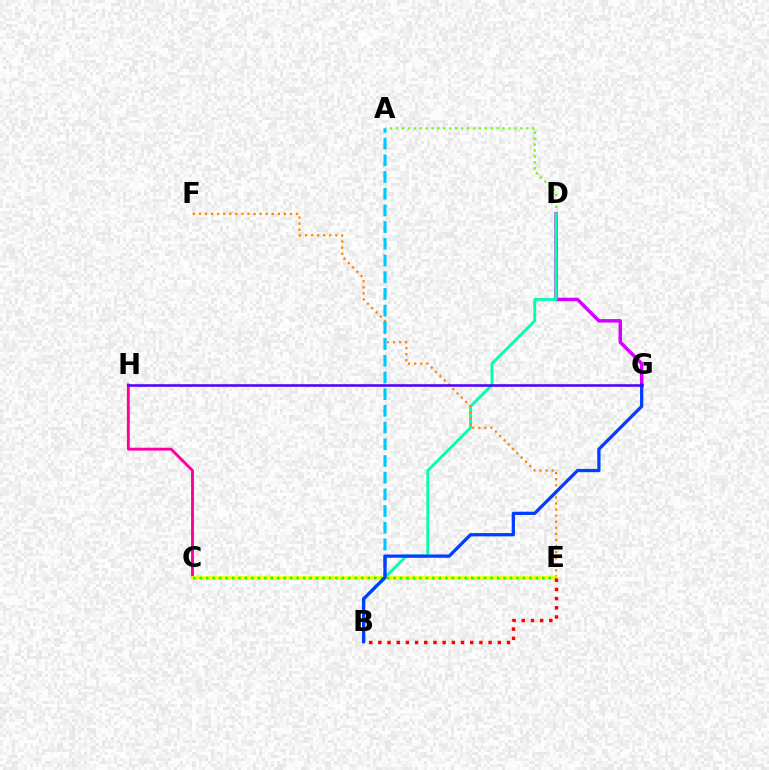{('A', 'D'): [{'color': '#66ff00', 'line_style': 'dotted', 'thickness': 1.61}], ('D', 'G'): [{'color': '#d600ff', 'line_style': 'solid', 'thickness': 2.5}], ('B', 'D'): [{'color': '#00ffaf', 'line_style': 'solid', 'thickness': 2.05}], ('C', 'H'): [{'color': '#ff00a0', 'line_style': 'solid', 'thickness': 2.08}], ('E', 'F'): [{'color': '#ff8800', 'line_style': 'dotted', 'thickness': 1.65}], ('C', 'E'): [{'color': '#eeff00', 'line_style': 'solid', 'thickness': 2.71}, {'color': '#00ff27', 'line_style': 'dotted', 'thickness': 1.76}], ('A', 'B'): [{'color': '#00c7ff', 'line_style': 'dashed', 'thickness': 2.27}], ('B', 'E'): [{'color': '#ff0000', 'line_style': 'dotted', 'thickness': 2.5}], ('B', 'G'): [{'color': '#003fff', 'line_style': 'solid', 'thickness': 2.35}], ('G', 'H'): [{'color': '#4f00ff', 'line_style': 'solid', 'thickness': 1.84}]}